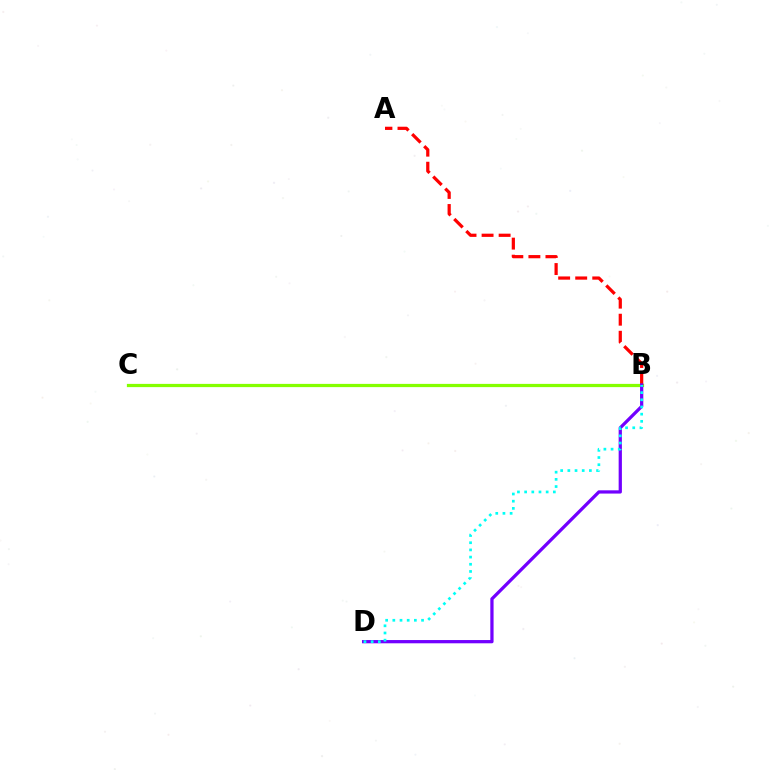{('A', 'B'): [{'color': '#ff0000', 'line_style': 'dashed', 'thickness': 2.32}], ('B', 'C'): [{'color': '#84ff00', 'line_style': 'solid', 'thickness': 2.33}], ('B', 'D'): [{'color': '#7200ff', 'line_style': 'solid', 'thickness': 2.34}, {'color': '#00fff6', 'line_style': 'dotted', 'thickness': 1.95}]}